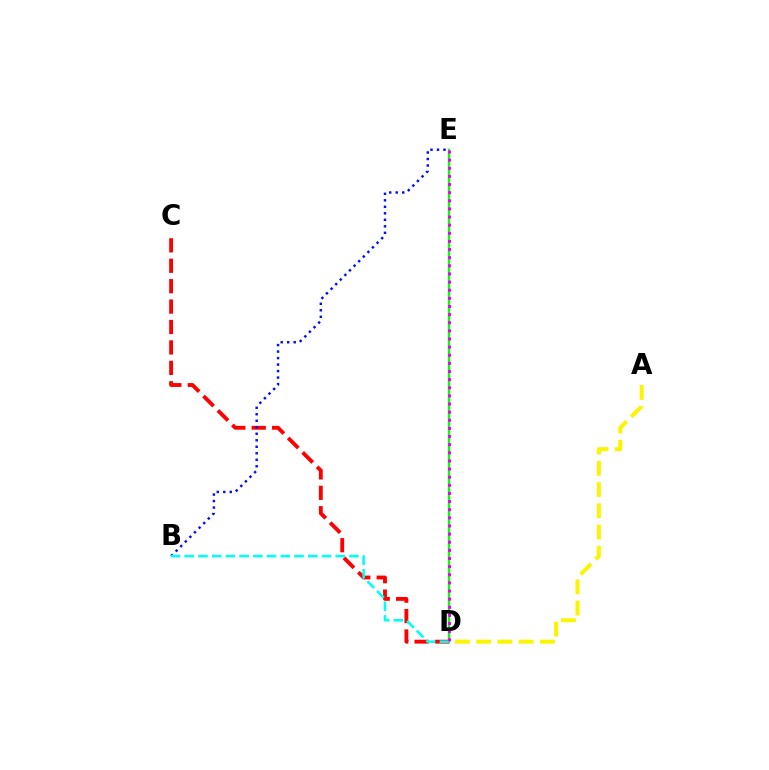{('D', 'E'): [{'color': '#08ff00', 'line_style': 'solid', 'thickness': 1.7}, {'color': '#ee00ff', 'line_style': 'dotted', 'thickness': 2.21}], ('A', 'D'): [{'color': '#fcf500', 'line_style': 'dashed', 'thickness': 2.88}], ('C', 'D'): [{'color': '#ff0000', 'line_style': 'dashed', 'thickness': 2.77}], ('B', 'E'): [{'color': '#0010ff', 'line_style': 'dotted', 'thickness': 1.77}], ('B', 'D'): [{'color': '#00fff6', 'line_style': 'dashed', 'thickness': 1.86}]}